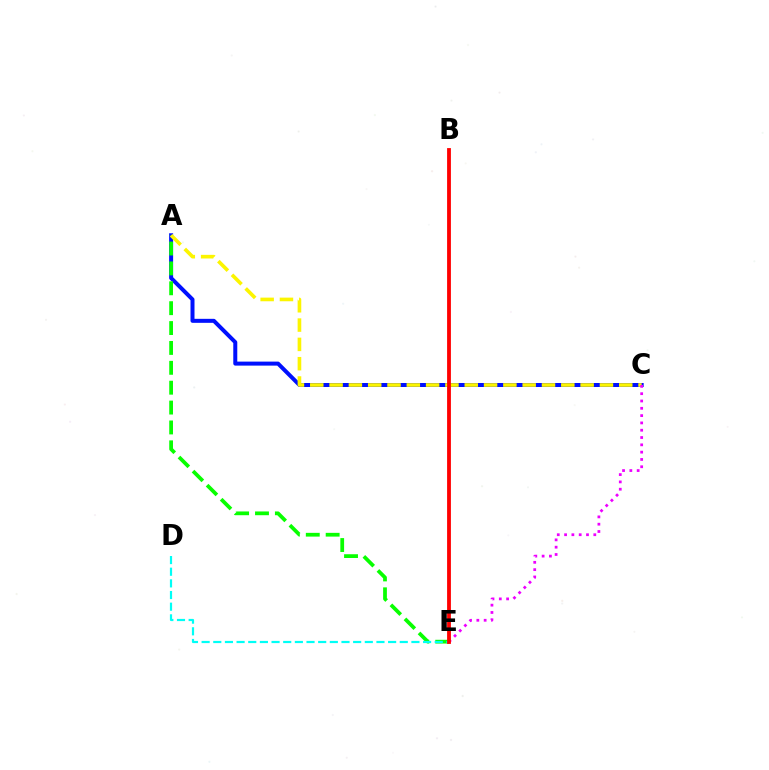{('A', 'C'): [{'color': '#0010ff', 'line_style': 'solid', 'thickness': 2.88}, {'color': '#fcf500', 'line_style': 'dashed', 'thickness': 2.62}], ('A', 'E'): [{'color': '#08ff00', 'line_style': 'dashed', 'thickness': 2.7}], ('D', 'E'): [{'color': '#00fff6', 'line_style': 'dashed', 'thickness': 1.58}], ('C', 'E'): [{'color': '#ee00ff', 'line_style': 'dotted', 'thickness': 1.99}], ('B', 'E'): [{'color': '#ff0000', 'line_style': 'solid', 'thickness': 2.75}]}